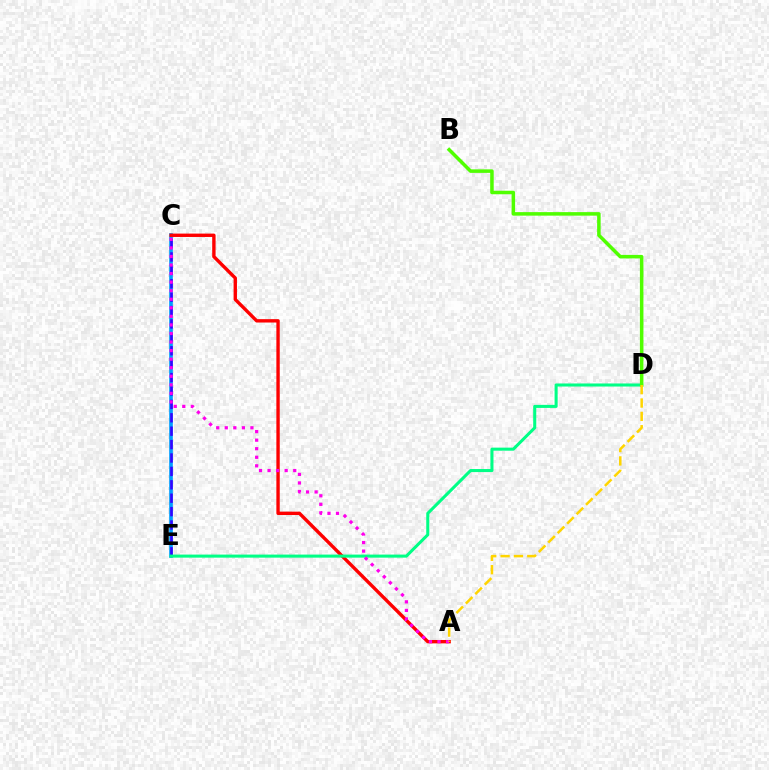{('C', 'E'): [{'color': '#009eff', 'line_style': 'solid', 'thickness': 2.63}, {'color': '#3700ff', 'line_style': 'dashed', 'thickness': 1.82}], ('A', 'C'): [{'color': '#ff0000', 'line_style': 'solid', 'thickness': 2.43}, {'color': '#ff00ed', 'line_style': 'dotted', 'thickness': 2.32}], ('D', 'E'): [{'color': '#00ff86', 'line_style': 'solid', 'thickness': 2.2}], ('B', 'D'): [{'color': '#4fff00', 'line_style': 'solid', 'thickness': 2.53}], ('A', 'D'): [{'color': '#ffd500', 'line_style': 'dashed', 'thickness': 1.81}]}